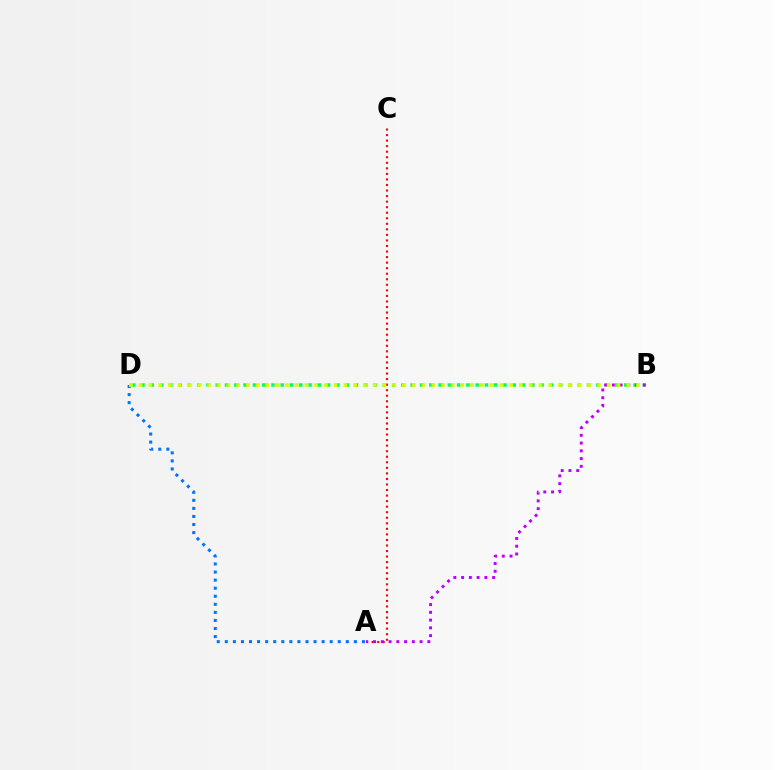{('B', 'D'): [{'color': '#00ff5c', 'line_style': 'dotted', 'thickness': 2.52}, {'color': '#d1ff00', 'line_style': 'dotted', 'thickness': 2.65}], ('A', 'C'): [{'color': '#ff0000', 'line_style': 'dotted', 'thickness': 1.51}], ('A', 'D'): [{'color': '#0074ff', 'line_style': 'dotted', 'thickness': 2.19}], ('A', 'B'): [{'color': '#b900ff', 'line_style': 'dotted', 'thickness': 2.11}]}